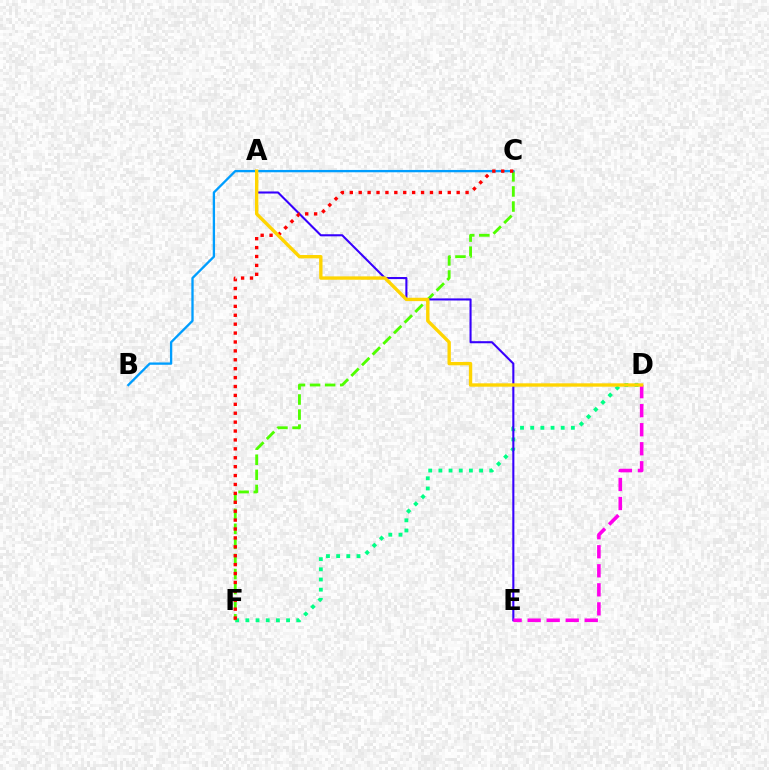{('D', 'F'): [{'color': '#00ff86', 'line_style': 'dotted', 'thickness': 2.76}], ('C', 'F'): [{'color': '#4fff00', 'line_style': 'dashed', 'thickness': 2.05}, {'color': '#ff0000', 'line_style': 'dotted', 'thickness': 2.42}], ('A', 'E'): [{'color': '#3700ff', 'line_style': 'solid', 'thickness': 1.5}], ('D', 'E'): [{'color': '#ff00ed', 'line_style': 'dashed', 'thickness': 2.59}], ('B', 'C'): [{'color': '#009eff', 'line_style': 'solid', 'thickness': 1.67}], ('A', 'D'): [{'color': '#ffd500', 'line_style': 'solid', 'thickness': 2.42}]}